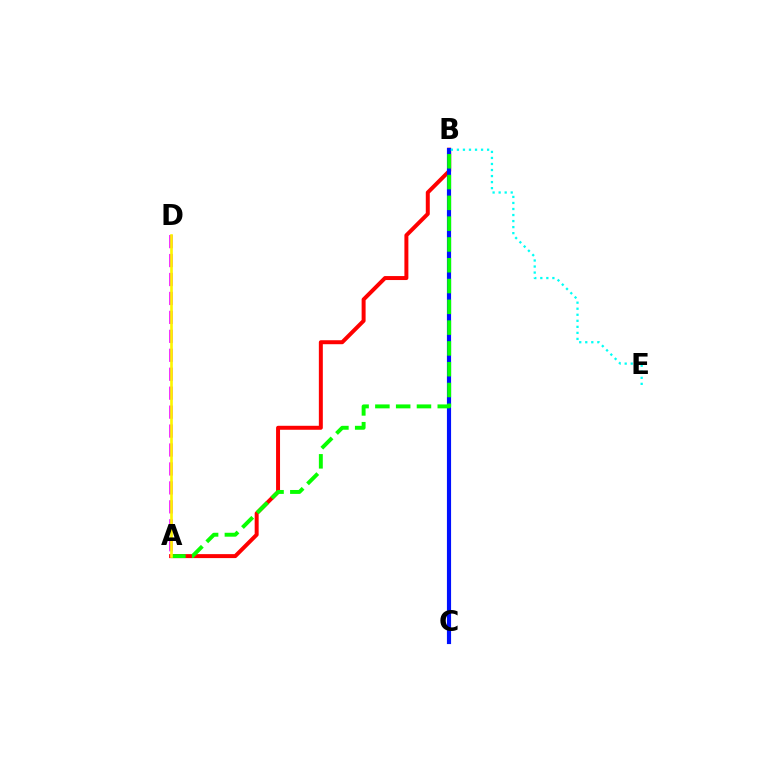{('A', 'B'): [{'color': '#ff0000', 'line_style': 'solid', 'thickness': 2.86}, {'color': '#08ff00', 'line_style': 'dashed', 'thickness': 2.82}], ('A', 'D'): [{'color': '#ee00ff', 'line_style': 'dashed', 'thickness': 2.57}, {'color': '#fcf500', 'line_style': 'solid', 'thickness': 1.91}], ('B', 'C'): [{'color': '#0010ff', 'line_style': 'solid', 'thickness': 2.98}], ('B', 'E'): [{'color': '#00fff6', 'line_style': 'dotted', 'thickness': 1.64}]}